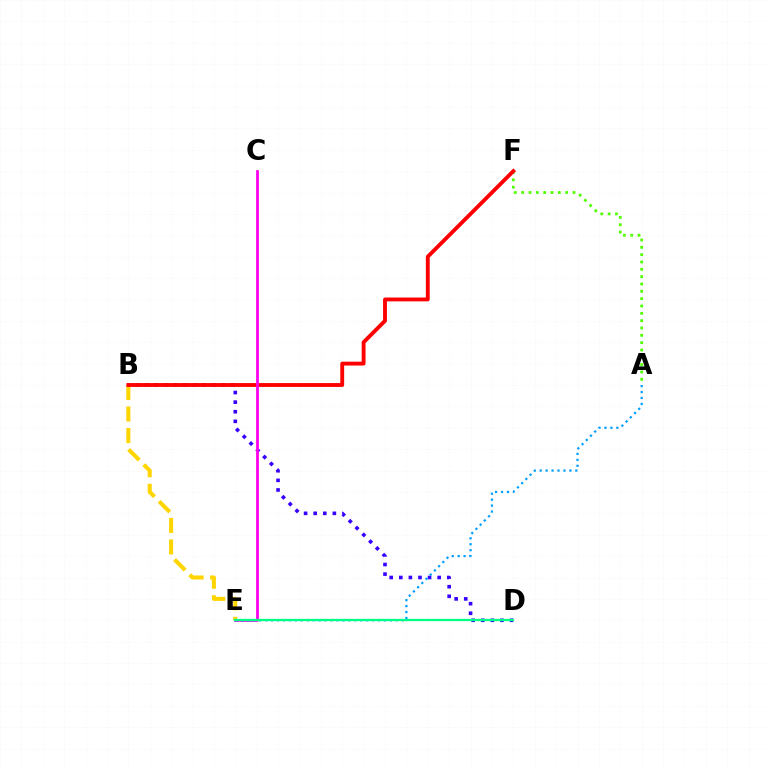{('A', 'F'): [{'color': '#4fff00', 'line_style': 'dotted', 'thickness': 1.99}], ('B', 'E'): [{'color': '#ffd500', 'line_style': 'dashed', 'thickness': 2.92}], ('B', 'D'): [{'color': '#3700ff', 'line_style': 'dotted', 'thickness': 2.61}], ('B', 'F'): [{'color': '#ff0000', 'line_style': 'solid', 'thickness': 2.78}], ('C', 'E'): [{'color': '#ff00ed', 'line_style': 'solid', 'thickness': 1.99}], ('A', 'E'): [{'color': '#009eff', 'line_style': 'dotted', 'thickness': 1.61}], ('D', 'E'): [{'color': '#00ff86', 'line_style': 'solid', 'thickness': 1.65}]}